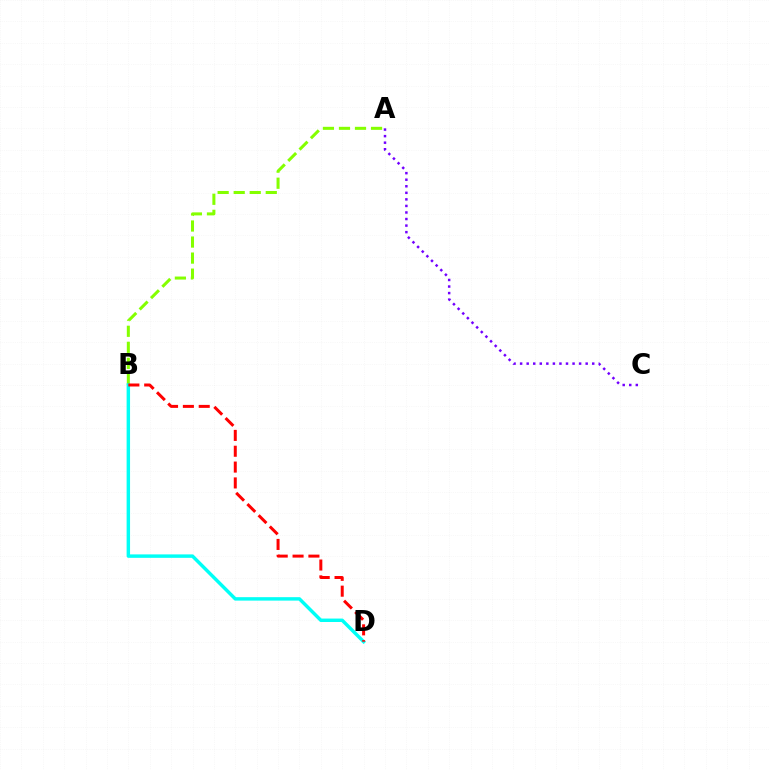{('A', 'B'): [{'color': '#84ff00', 'line_style': 'dashed', 'thickness': 2.18}], ('B', 'D'): [{'color': '#00fff6', 'line_style': 'solid', 'thickness': 2.48}, {'color': '#ff0000', 'line_style': 'dashed', 'thickness': 2.15}], ('A', 'C'): [{'color': '#7200ff', 'line_style': 'dotted', 'thickness': 1.78}]}